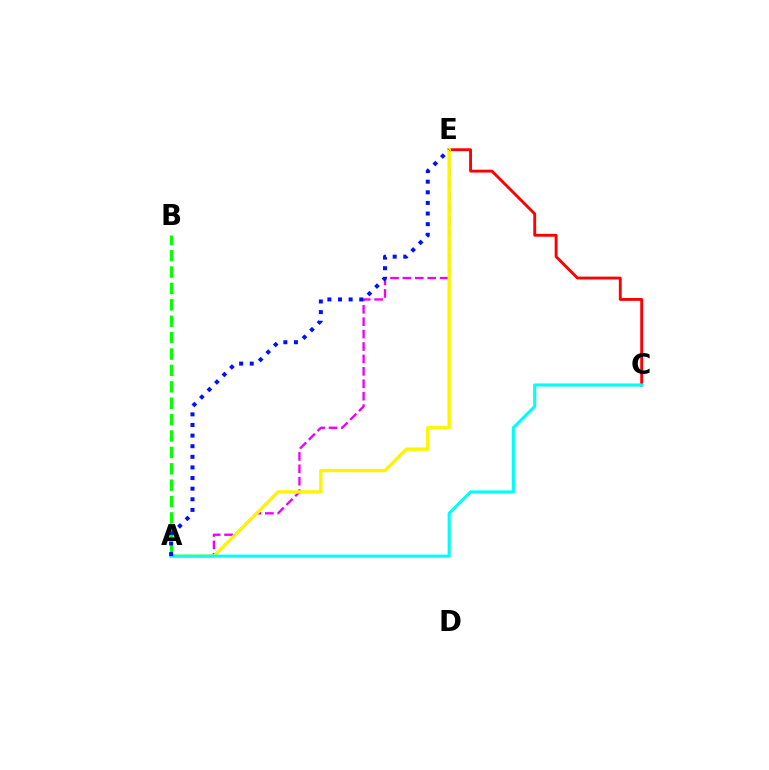{('A', 'E'): [{'color': '#ee00ff', 'line_style': 'dashed', 'thickness': 1.69}, {'color': '#fcf500', 'line_style': 'solid', 'thickness': 2.41}, {'color': '#0010ff', 'line_style': 'dotted', 'thickness': 2.88}], ('A', 'B'): [{'color': '#08ff00', 'line_style': 'dashed', 'thickness': 2.23}], ('C', 'E'): [{'color': '#ff0000', 'line_style': 'solid', 'thickness': 2.07}], ('A', 'C'): [{'color': '#00fff6', 'line_style': 'solid', 'thickness': 2.22}]}